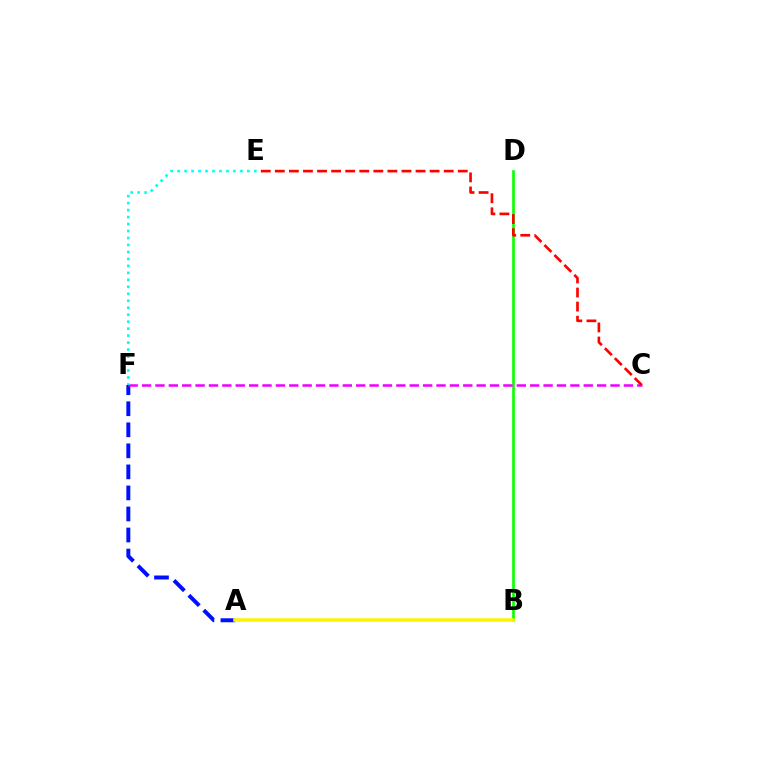{('B', 'D'): [{'color': '#08ff00', 'line_style': 'solid', 'thickness': 1.91}], ('A', 'F'): [{'color': '#0010ff', 'line_style': 'dashed', 'thickness': 2.86}], ('A', 'B'): [{'color': '#fcf500', 'line_style': 'solid', 'thickness': 2.53}], ('C', 'F'): [{'color': '#ee00ff', 'line_style': 'dashed', 'thickness': 1.82}], ('E', 'F'): [{'color': '#00fff6', 'line_style': 'dotted', 'thickness': 1.9}], ('C', 'E'): [{'color': '#ff0000', 'line_style': 'dashed', 'thickness': 1.91}]}